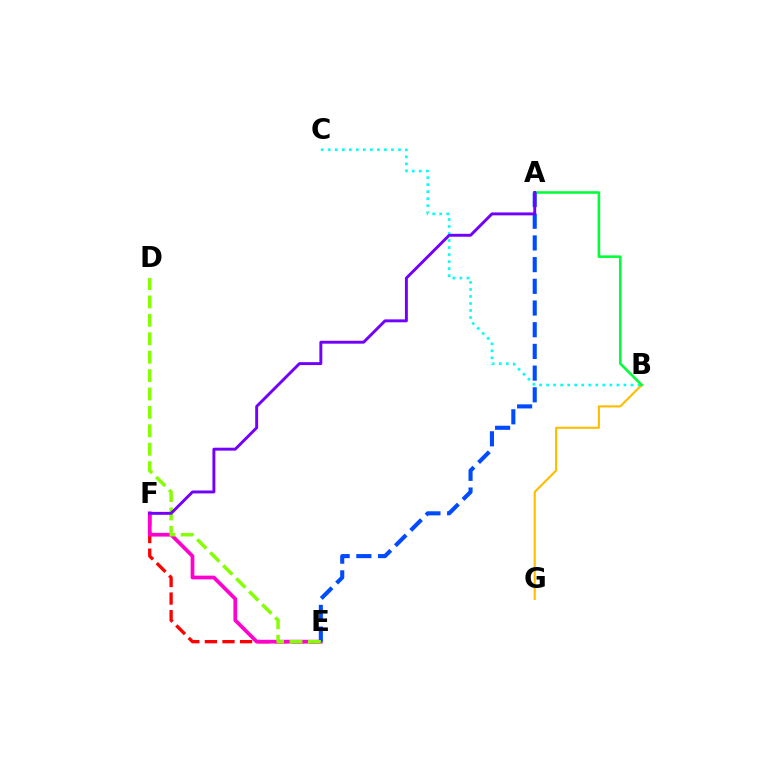{('E', 'F'): [{'color': '#ff0000', 'line_style': 'dashed', 'thickness': 2.39}, {'color': '#ff00cf', 'line_style': 'solid', 'thickness': 2.68}], ('B', 'C'): [{'color': '#00fff6', 'line_style': 'dotted', 'thickness': 1.91}], ('B', 'G'): [{'color': '#ffbd00', 'line_style': 'solid', 'thickness': 1.53}], ('A', 'B'): [{'color': '#00ff39', 'line_style': 'solid', 'thickness': 1.86}], ('A', 'E'): [{'color': '#004bff', 'line_style': 'dashed', 'thickness': 2.95}], ('D', 'E'): [{'color': '#84ff00', 'line_style': 'dashed', 'thickness': 2.5}], ('A', 'F'): [{'color': '#7200ff', 'line_style': 'solid', 'thickness': 2.1}]}